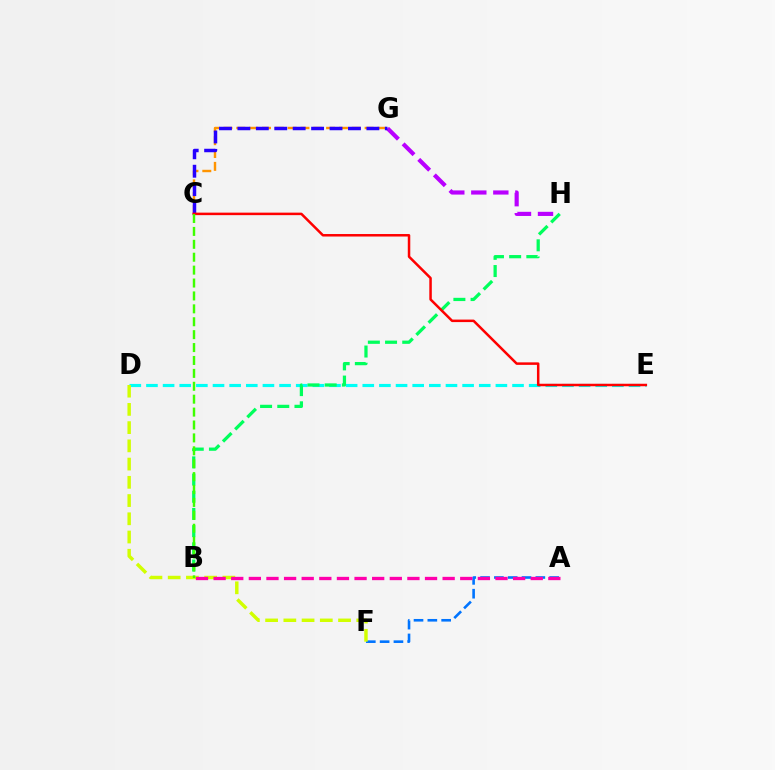{('D', 'E'): [{'color': '#00fff6', 'line_style': 'dashed', 'thickness': 2.26}], ('A', 'F'): [{'color': '#0074ff', 'line_style': 'dashed', 'thickness': 1.88}], ('B', 'H'): [{'color': '#00ff5c', 'line_style': 'dashed', 'thickness': 2.34}], ('C', 'G'): [{'color': '#ff9400', 'line_style': 'dashed', 'thickness': 1.74}, {'color': '#2500ff', 'line_style': 'dashed', 'thickness': 2.5}], ('G', 'H'): [{'color': '#b900ff', 'line_style': 'dashed', 'thickness': 2.99}], ('D', 'F'): [{'color': '#d1ff00', 'line_style': 'dashed', 'thickness': 2.48}], ('C', 'E'): [{'color': '#ff0000', 'line_style': 'solid', 'thickness': 1.8}], ('A', 'B'): [{'color': '#ff00ac', 'line_style': 'dashed', 'thickness': 2.39}], ('B', 'C'): [{'color': '#3dff00', 'line_style': 'dashed', 'thickness': 1.75}]}